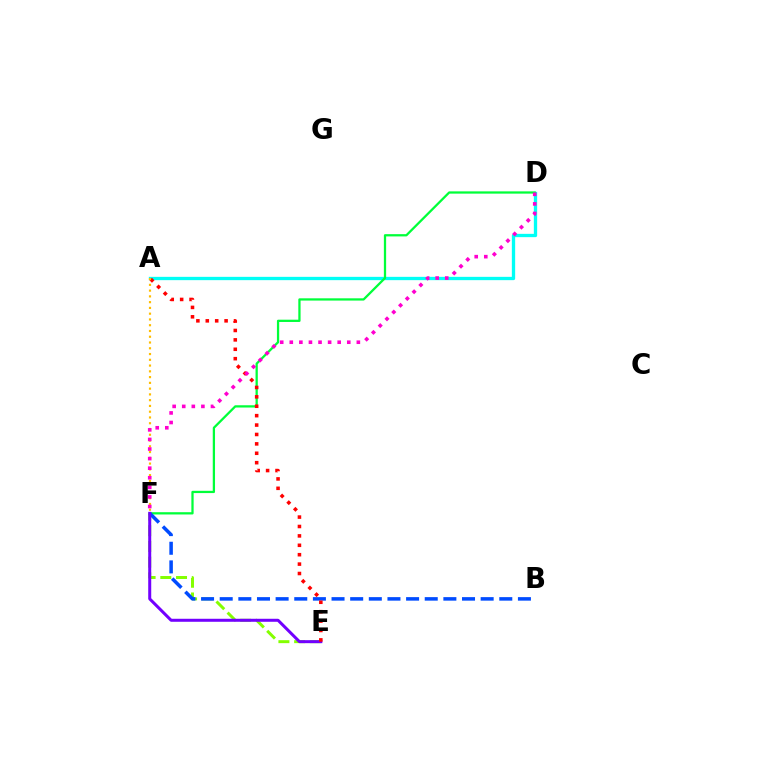{('E', 'F'): [{'color': '#84ff00', 'line_style': 'dashed', 'thickness': 2.14}, {'color': '#7200ff', 'line_style': 'solid', 'thickness': 2.16}], ('A', 'D'): [{'color': '#00fff6', 'line_style': 'solid', 'thickness': 2.38}], ('D', 'F'): [{'color': '#00ff39', 'line_style': 'solid', 'thickness': 1.63}, {'color': '#ff00cf', 'line_style': 'dotted', 'thickness': 2.6}], ('B', 'F'): [{'color': '#004bff', 'line_style': 'dashed', 'thickness': 2.53}], ('A', 'E'): [{'color': '#ff0000', 'line_style': 'dotted', 'thickness': 2.56}], ('A', 'F'): [{'color': '#ffbd00', 'line_style': 'dotted', 'thickness': 1.57}]}